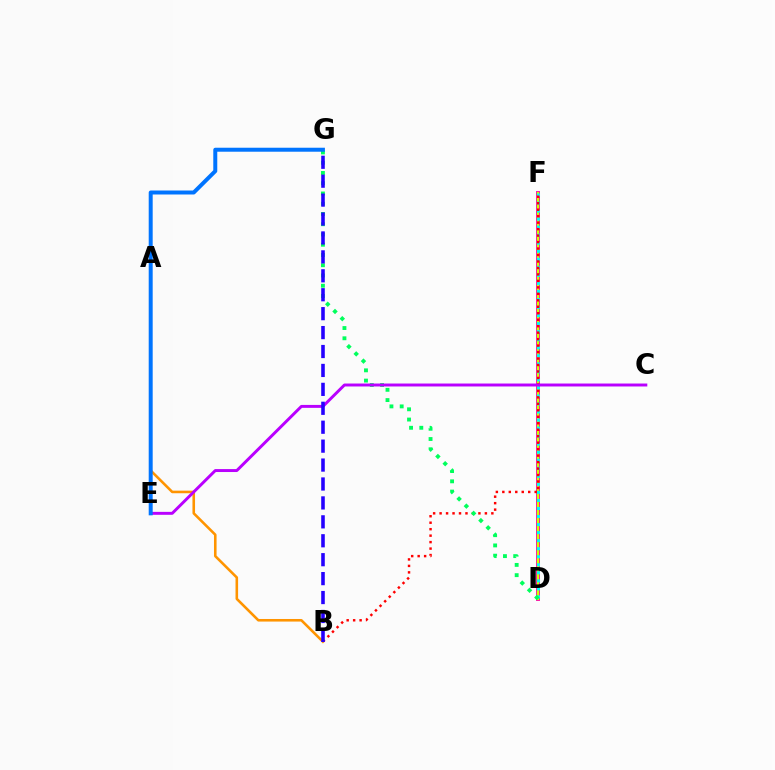{('D', 'F'): [{'color': '#ff00ac', 'line_style': 'solid', 'thickness': 2.78}, {'color': '#3dff00', 'line_style': 'dotted', 'thickness': 1.67}, {'color': '#d1ff00', 'line_style': 'solid', 'thickness': 1.55}, {'color': '#00fff6', 'line_style': 'dotted', 'thickness': 2.18}], ('B', 'F'): [{'color': '#ff0000', 'line_style': 'dotted', 'thickness': 1.76}], ('A', 'B'): [{'color': '#ff9400', 'line_style': 'solid', 'thickness': 1.86}], ('D', 'G'): [{'color': '#00ff5c', 'line_style': 'dotted', 'thickness': 2.79}], ('C', 'E'): [{'color': '#b900ff', 'line_style': 'solid', 'thickness': 2.12}], ('B', 'G'): [{'color': '#2500ff', 'line_style': 'dashed', 'thickness': 2.57}], ('E', 'G'): [{'color': '#0074ff', 'line_style': 'solid', 'thickness': 2.87}]}